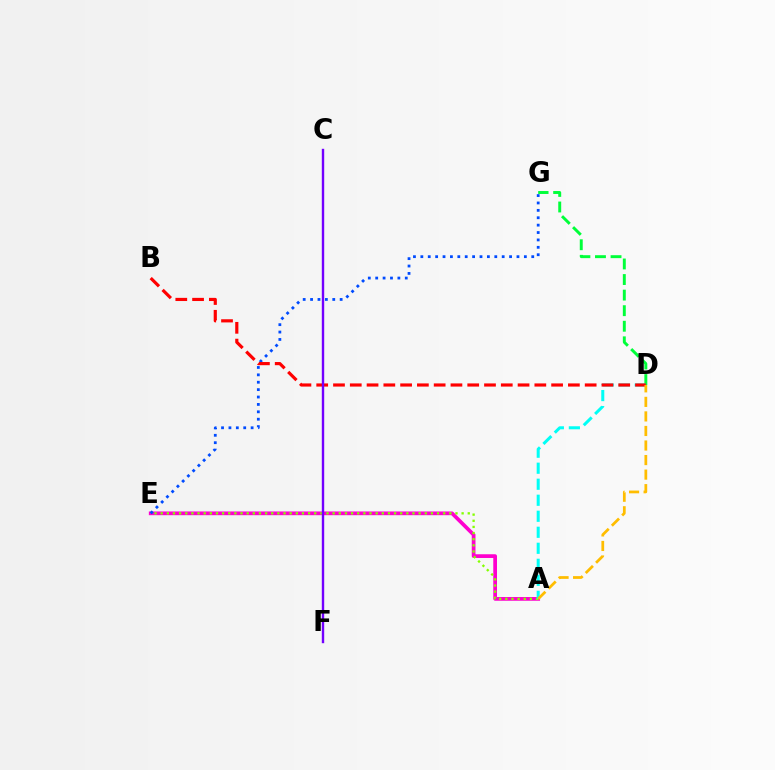{('A', 'E'): [{'color': '#ff00cf', 'line_style': 'solid', 'thickness': 2.68}, {'color': '#84ff00', 'line_style': 'dotted', 'thickness': 1.67}], ('D', 'G'): [{'color': '#00ff39', 'line_style': 'dashed', 'thickness': 2.12}], ('E', 'G'): [{'color': '#004bff', 'line_style': 'dotted', 'thickness': 2.01}], ('A', 'D'): [{'color': '#00fff6', 'line_style': 'dashed', 'thickness': 2.18}, {'color': '#ffbd00', 'line_style': 'dashed', 'thickness': 1.98}], ('B', 'D'): [{'color': '#ff0000', 'line_style': 'dashed', 'thickness': 2.28}], ('C', 'F'): [{'color': '#7200ff', 'line_style': 'solid', 'thickness': 1.72}]}